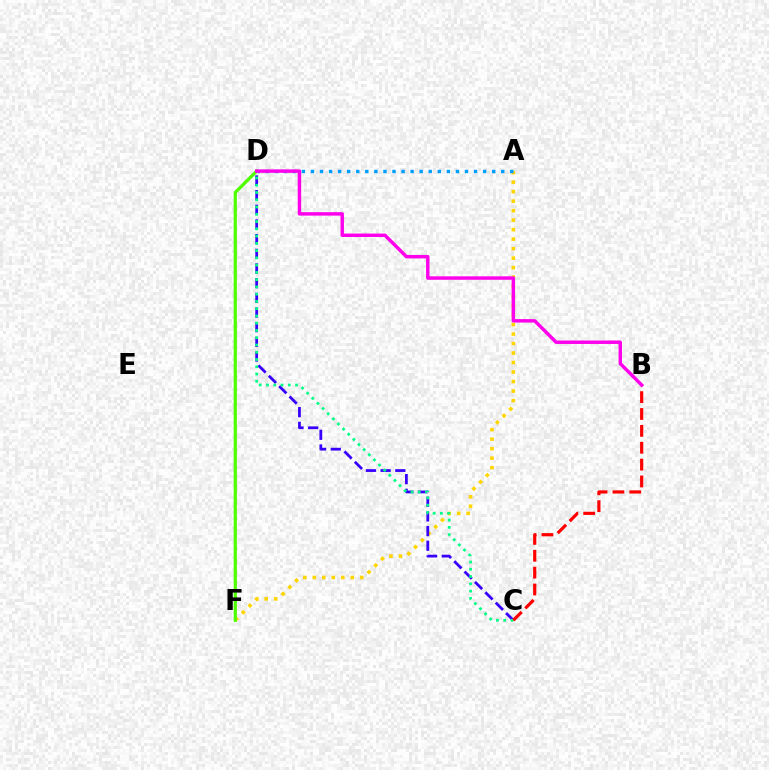{('A', 'F'): [{'color': '#ffd500', 'line_style': 'dotted', 'thickness': 2.58}], ('D', 'F'): [{'color': '#4fff00', 'line_style': 'solid', 'thickness': 2.34}], ('C', 'D'): [{'color': '#3700ff', 'line_style': 'dashed', 'thickness': 1.99}, {'color': '#00ff86', 'line_style': 'dotted', 'thickness': 1.97}], ('B', 'C'): [{'color': '#ff0000', 'line_style': 'dashed', 'thickness': 2.29}], ('A', 'D'): [{'color': '#009eff', 'line_style': 'dotted', 'thickness': 2.46}], ('B', 'D'): [{'color': '#ff00ed', 'line_style': 'solid', 'thickness': 2.48}]}